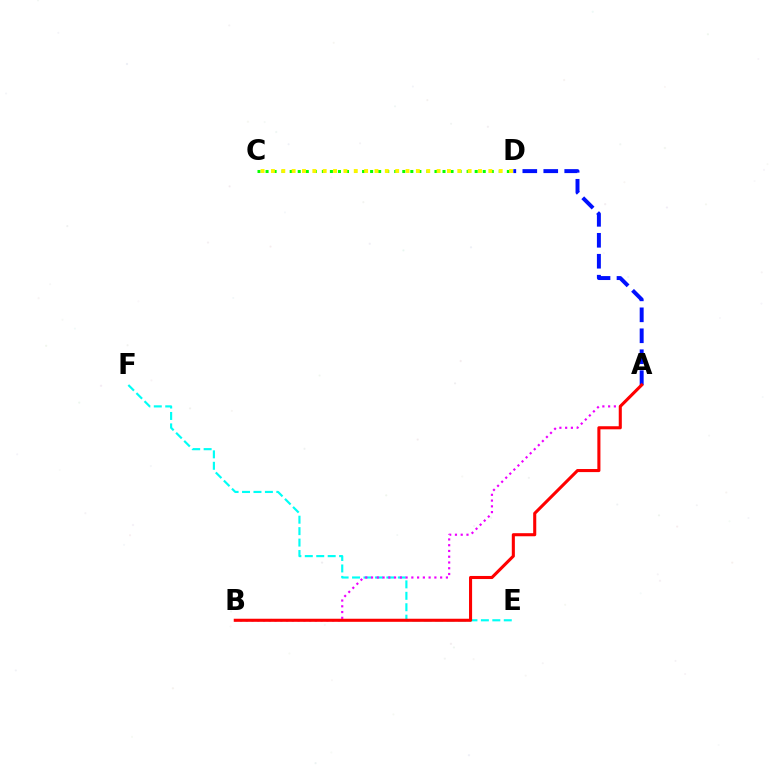{('E', 'F'): [{'color': '#00fff6', 'line_style': 'dashed', 'thickness': 1.55}], ('A', 'B'): [{'color': '#ee00ff', 'line_style': 'dotted', 'thickness': 1.56}, {'color': '#ff0000', 'line_style': 'solid', 'thickness': 2.22}], ('A', 'D'): [{'color': '#0010ff', 'line_style': 'dashed', 'thickness': 2.85}], ('C', 'D'): [{'color': '#08ff00', 'line_style': 'dotted', 'thickness': 2.19}, {'color': '#fcf500', 'line_style': 'dotted', 'thickness': 2.81}]}